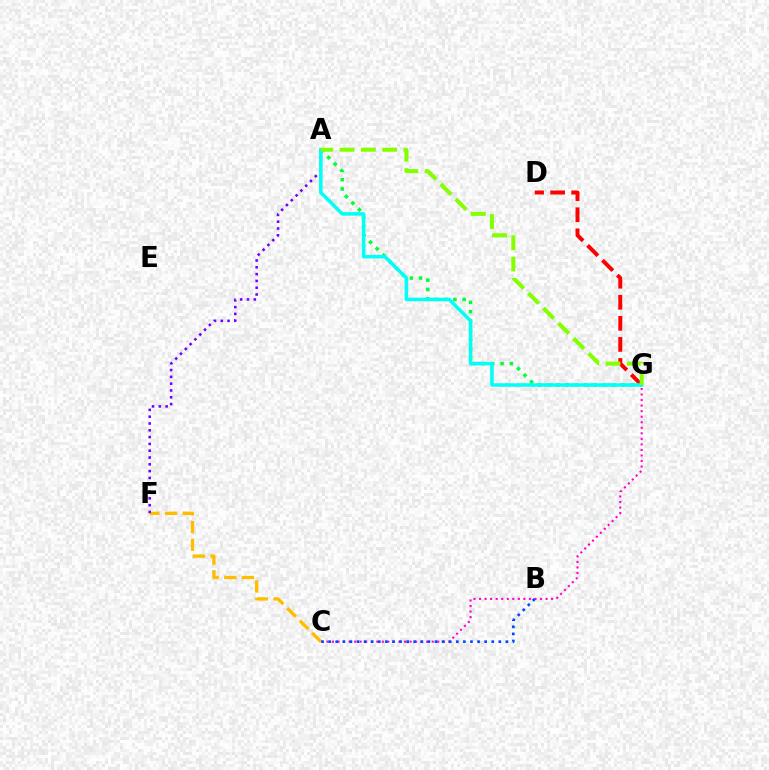{('C', 'G'): [{'color': '#ff00cf', 'line_style': 'dotted', 'thickness': 1.51}], ('A', 'G'): [{'color': '#00ff39', 'line_style': 'dotted', 'thickness': 2.52}, {'color': '#00fff6', 'line_style': 'solid', 'thickness': 2.55}, {'color': '#84ff00', 'line_style': 'dashed', 'thickness': 2.89}], ('D', 'G'): [{'color': '#ff0000', 'line_style': 'dashed', 'thickness': 2.86}], ('C', 'F'): [{'color': '#ffbd00', 'line_style': 'dashed', 'thickness': 2.4}], ('A', 'F'): [{'color': '#7200ff', 'line_style': 'dotted', 'thickness': 1.85}], ('B', 'C'): [{'color': '#004bff', 'line_style': 'dotted', 'thickness': 1.93}]}